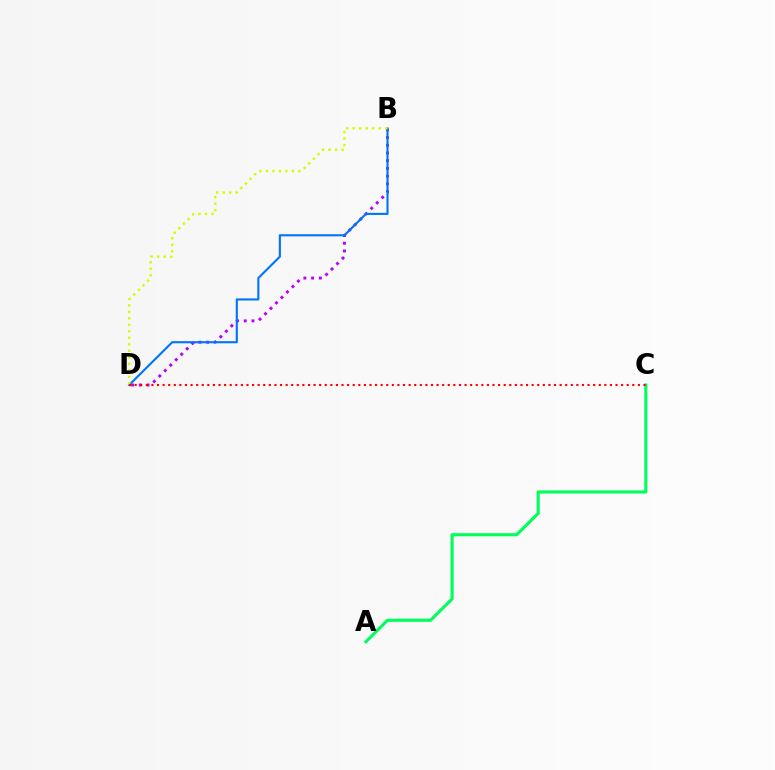{('B', 'D'): [{'color': '#b900ff', 'line_style': 'dotted', 'thickness': 2.1}, {'color': '#0074ff', 'line_style': 'solid', 'thickness': 1.53}, {'color': '#d1ff00', 'line_style': 'dotted', 'thickness': 1.77}], ('A', 'C'): [{'color': '#00ff5c', 'line_style': 'solid', 'thickness': 2.24}], ('C', 'D'): [{'color': '#ff0000', 'line_style': 'dotted', 'thickness': 1.52}]}